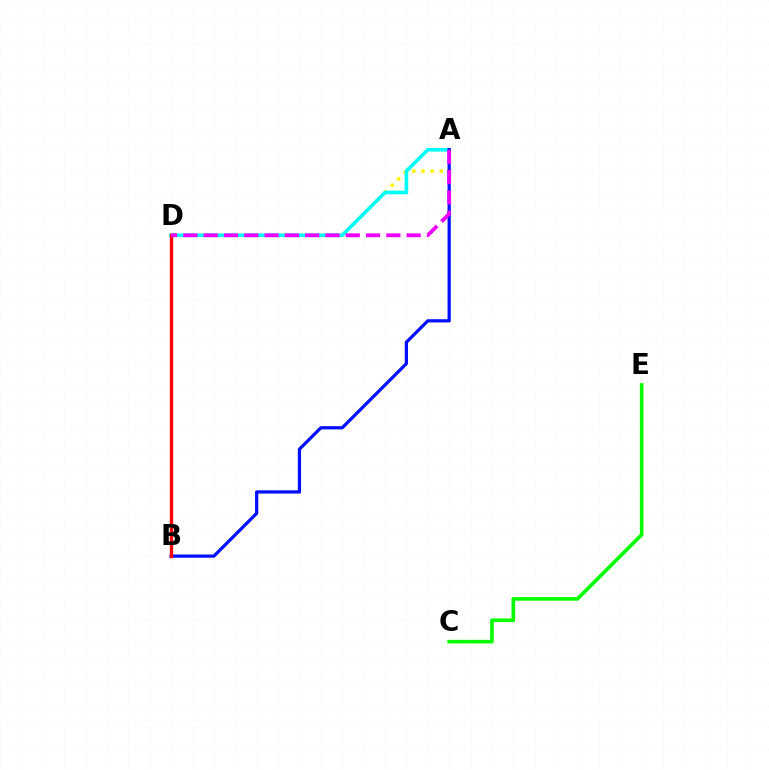{('C', 'E'): [{'color': '#08ff00', 'line_style': 'solid', 'thickness': 2.61}], ('A', 'D'): [{'color': '#fcf500', 'line_style': 'dotted', 'thickness': 2.49}, {'color': '#00fff6', 'line_style': 'solid', 'thickness': 2.63}, {'color': '#ee00ff', 'line_style': 'dashed', 'thickness': 2.76}], ('A', 'B'): [{'color': '#0010ff', 'line_style': 'solid', 'thickness': 2.33}], ('B', 'D'): [{'color': '#ff0000', 'line_style': 'solid', 'thickness': 2.42}]}